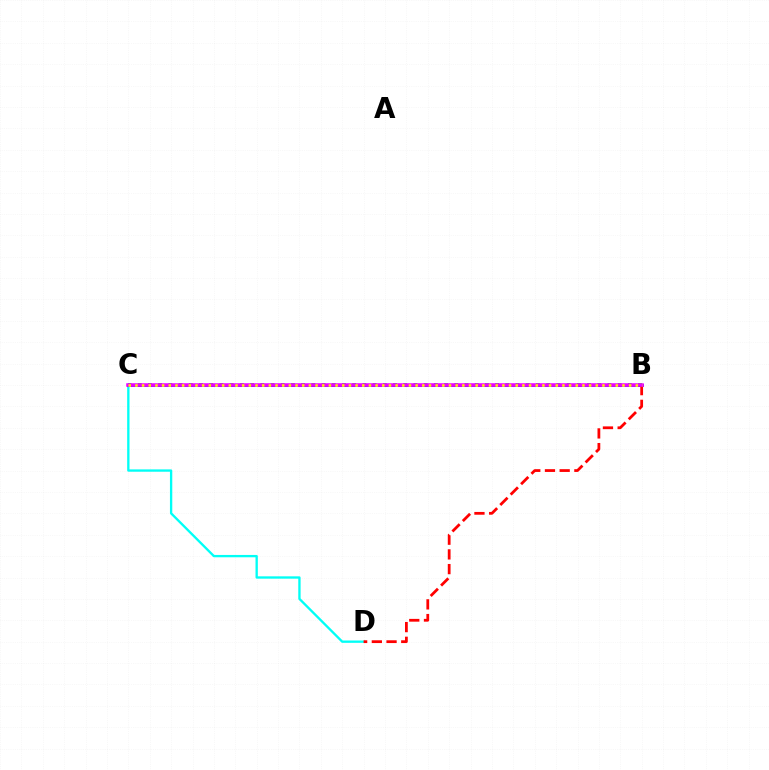{('B', 'C'): [{'color': '#08ff00', 'line_style': 'dotted', 'thickness': 2.77}, {'color': '#0010ff', 'line_style': 'solid', 'thickness': 1.92}, {'color': '#ee00ff', 'line_style': 'solid', 'thickness': 2.54}, {'color': '#fcf500', 'line_style': 'dotted', 'thickness': 1.81}], ('C', 'D'): [{'color': '#00fff6', 'line_style': 'solid', 'thickness': 1.68}], ('B', 'D'): [{'color': '#ff0000', 'line_style': 'dashed', 'thickness': 2.0}]}